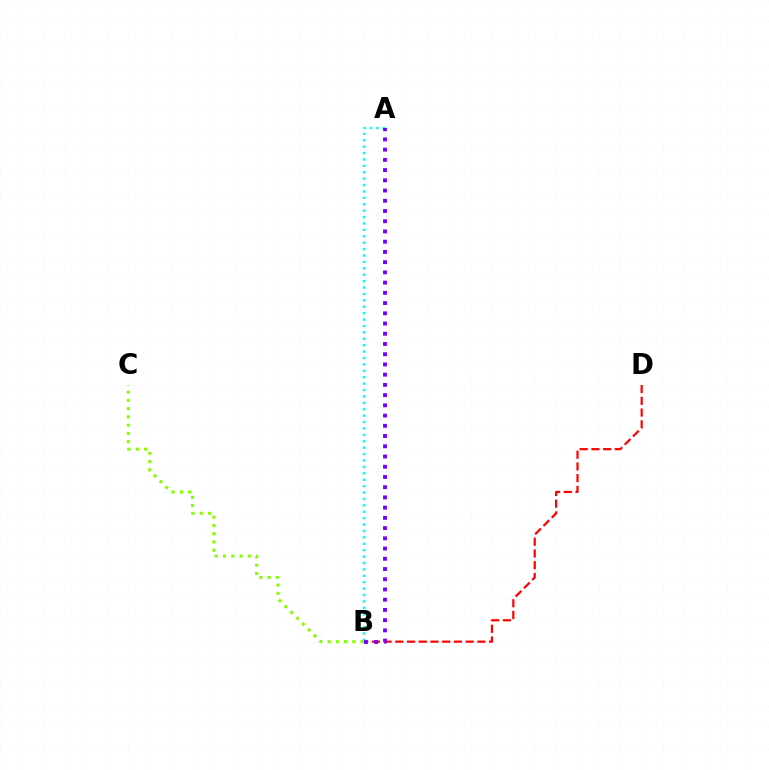{('B', 'D'): [{'color': '#ff0000', 'line_style': 'dashed', 'thickness': 1.59}], ('A', 'B'): [{'color': '#00fff6', 'line_style': 'dotted', 'thickness': 1.74}, {'color': '#7200ff', 'line_style': 'dotted', 'thickness': 2.78}], ('B', 'C'): [{'color': '#84ff00', 'line_style': 'dotted', 'thickness': 2.24}]}